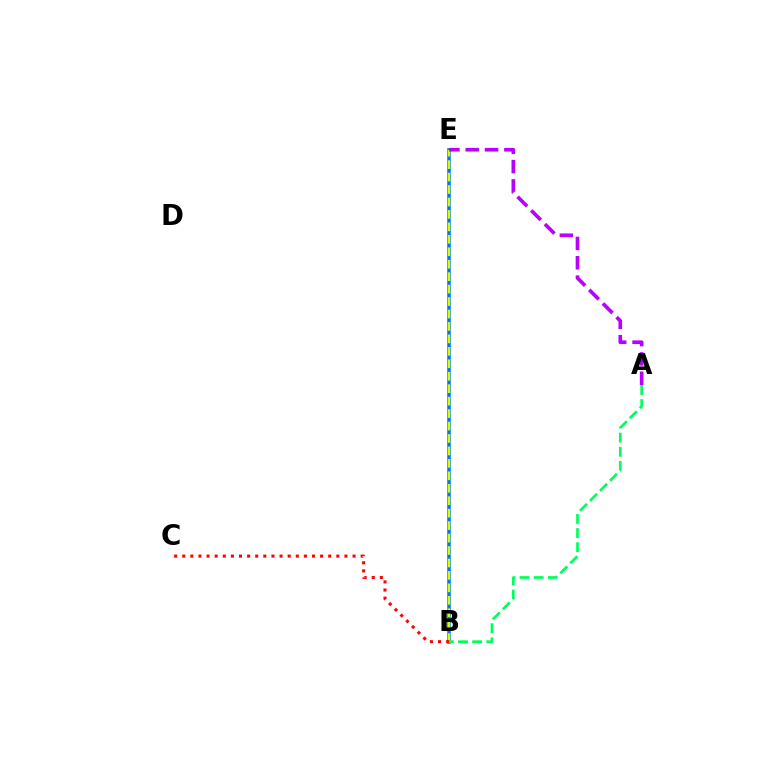{('B', 'E'): [{'color': '#0074ff', 'line_style': 'solid', 'thickness': 2.53}, {'color': '#d1ff00', 'line_style': 'dashed', 'thickness': 1.69}], ('A', 'E'): [{'color': '#b900ff', 'line_style': 'dashed', 'thickness': 2.63}], ('B', 'C'): [{'color': '#ff0000', 'line_style': 'dotted', 'thickness': 2.2}], ('A', 'B'): [{'color': '#00ff5c', 'line_style': 'dashed', 'thickness': 1.92}]}